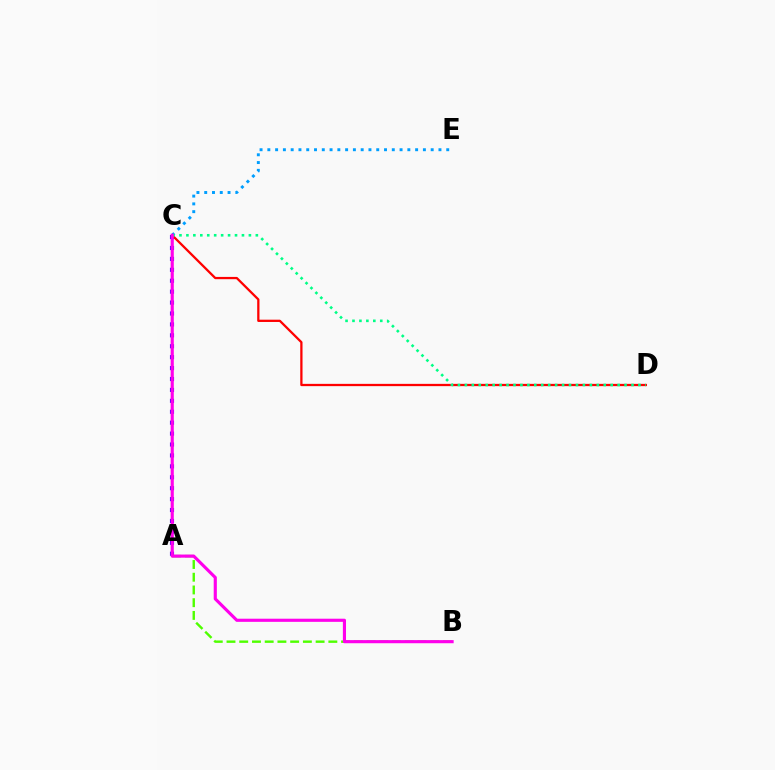{('A', 'C'): [{'color': '#3700ff', 'line_style': 'dotted', 'thickness': 2.97}, {'color': '#ffd500', 'line_style': 'dotted', 'thickness': 1.51}], ('A', 'B'): [{'color': '#4fff00', 'line_style': 'dashed', 'thickness': 1.73}], ('C', 'E'): [{'color': '#009eff', 'line_style': 'dotted', 'thickness': 2.11}], ('C', 'D'): [{'color': '#ff0000', 'line_style': 'solid', 'thickness': 1.64}, {'color': '#00ff86', 'line_style': 'dotted', 'thickness': 1.89}], ('B', 'C'): [{'color': '#ff00ed', 'line_style': 'solid', 'thickness': 2.25}]}